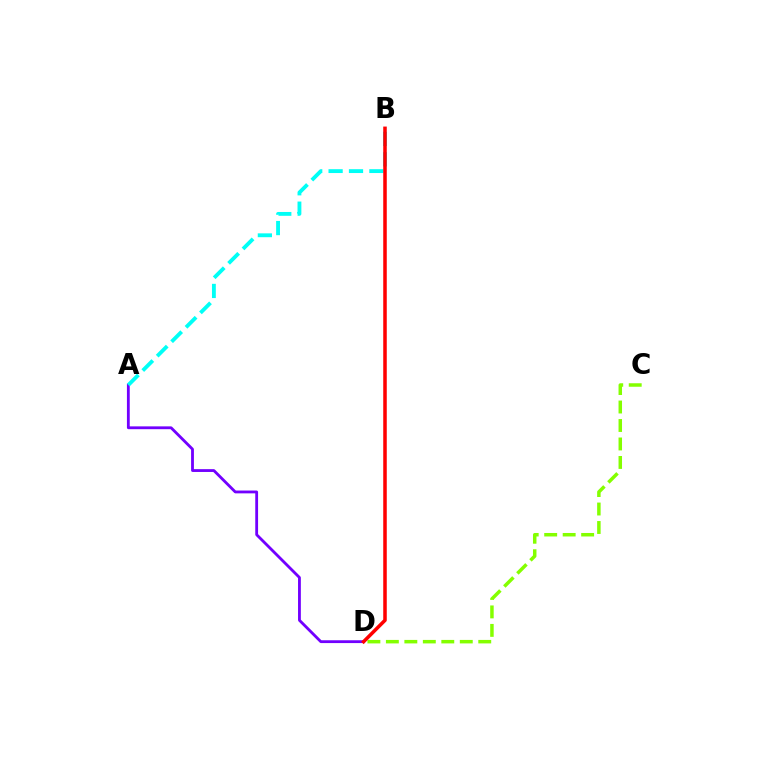{('A', 'D'): [{'color': '#7200ff', 'line_style': 'solid', 'thickness': 2.03}], ('A', 'B'): [{'color': '#00fff6', 'line_style': 'dashed', 'thickness': 2.77}], ('C', 'D'): [{'color': '#84ff00', 'line_style': 'dashed', 'thickness': 2.51}], ('B', 'D'): [{'color': '#ff0000', 'line_style': 'solid', 'thickness': 2.54}]}